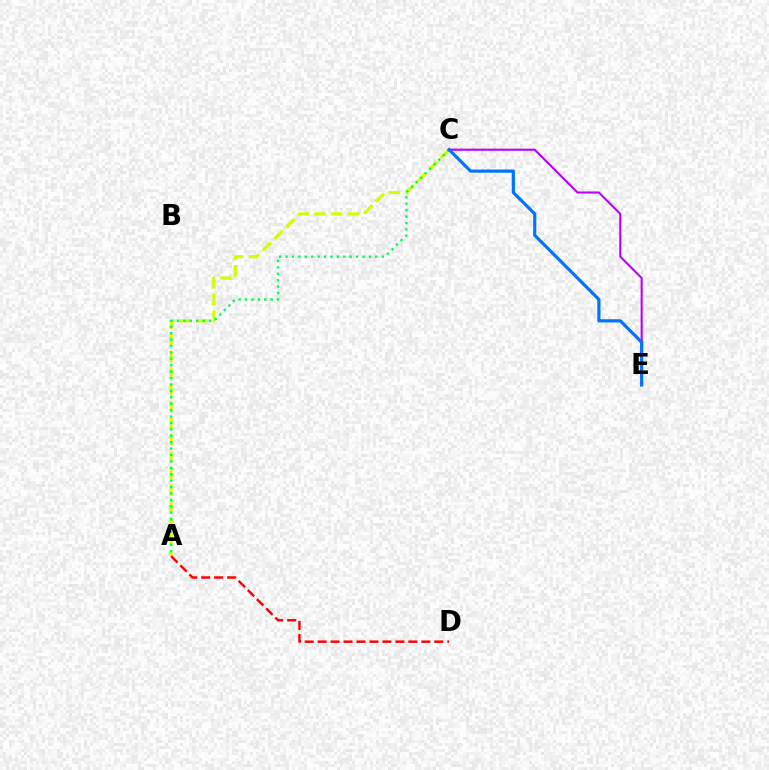{('A', 'C'): [{'color': '#d1ff00', 'line_style': 'dashed', 'thickness': 2.26}, {'color': '#00ff5c', 'line_style': 'dotted', 'thickness': 1.74}], ('C', 'E'): [{'color': '#b900ff', 'line_style': 'solid', 'thickness': 1.51}, {'color': '#0074ff', 'line_style': 'solid', 'thickness': 2.29}], ('A', 'D'): [{'color': '#ff0000', 'line_style': 'dashed', 'thickness': 1.76}]}